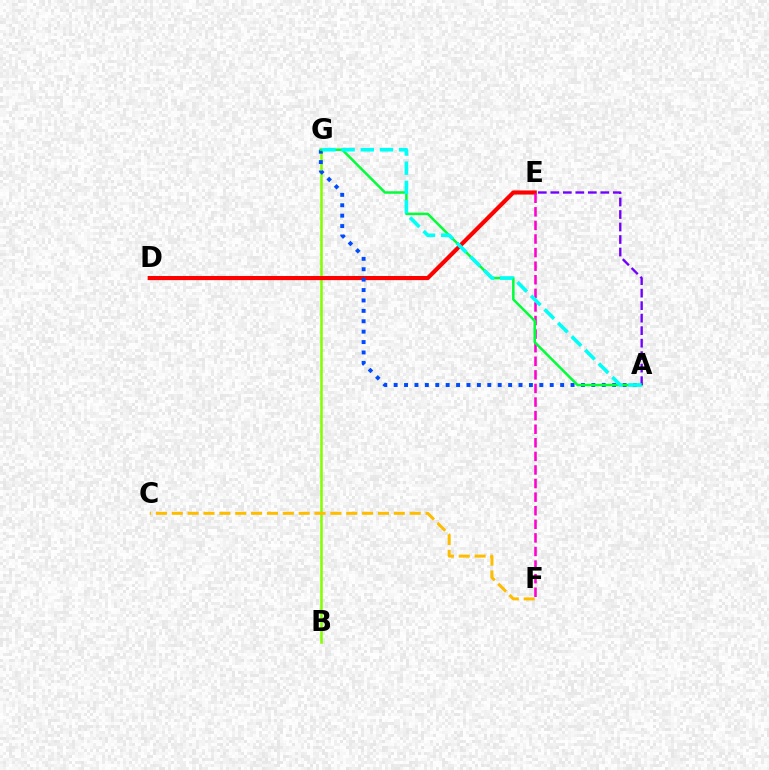{('B', 'G'): [{'color': '#84ff00', 'line_style': 'solid', 'thickness': 1.83}], ('D', 'E'): [{'color': '#ff0000', 'line_style': 'solid', 'thickness': 2.97}], ('A', 'G'): [{'color': '#004bff', 'line_style': 'dotted', 'thickness': 2.83}, {'color': '#00ff39', 'line_style': 'solid', 'thickness': 1.81}, {'color': '#00fff6', 'line_style': 'dashed', 'thickness': 2.61}], ('E', 'F'): [{'color': '#ff00cf', 'line_style': 'dashed', 'thickness': 1.85}], ('C', 'F'): [{'color': '#ffbd00', 'line_style': 'dashed', 'thickness': 2.15}], ('A', 'E'): [{'color': '#7200ff', 'line_style': 'dashed', 'thickness': 1.7}]}